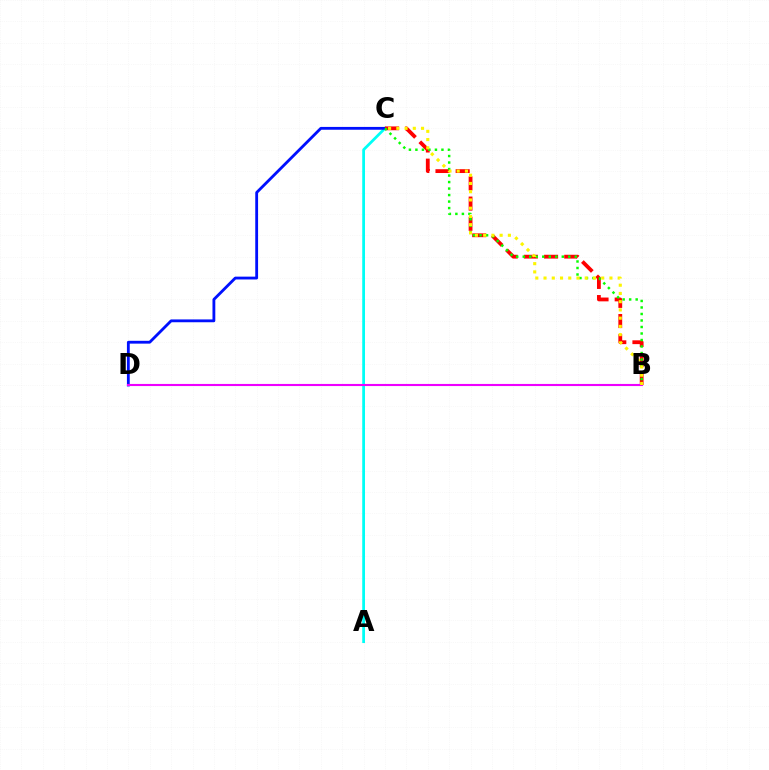{('A', 'C'): [{'color': '#00fff6', 'line_style': 'solid', 'thickness': 1.99}], ('C', 'D'): [{'color': '#0010ff', 'line_style': 'solid', 'thickness': 2.03}], ('B', 'C'): [{'color': '#ff0000', 'line_style': 'dashed', 'thickness': 2.74}, {'color': '#08ff00', 'line_style': 'dotted', 'thickness': 1.77}, {'color': '#fcf500', 'line_style': 'dotted', 'thickness': 2.24}], ('B', 'D'): [{'color': '#ee00ff', 'line_style': 'solid', 'thickness': 1.52}]}